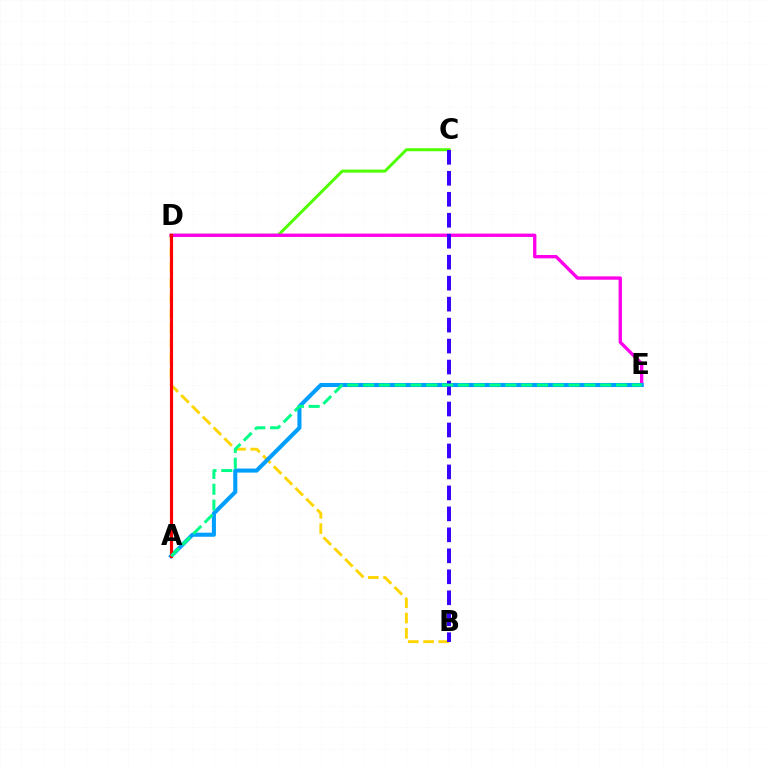{('C', 'D'): [{'color': '#4fff00', 'line_style': 'solid', 'thickness': 2.15}], ('B', 'D'): [{'color': '#ffd500', 'line_style': 'dashed', 'thickness': 2.07}], ('D', 'E'): [{'color': '#ff00ed', 'line_style': 'solid', 'thickness': 2.41}], ('A', 'E'): [{'color': '#009eff', 'line_style': 'solid', 'thickness': 2.93}, {'color': '#00ff86', 'line_style': 'dashed', 'thickness': 2.15}], ('B', 'C'): [{'color': '#3700ff', 'line_style': 'dashed', 'thickness': 2.85}], ('A', 'D'): [{'color': '#ff0000', 'line_style': 'solid', 'thickness': 2.27}]}